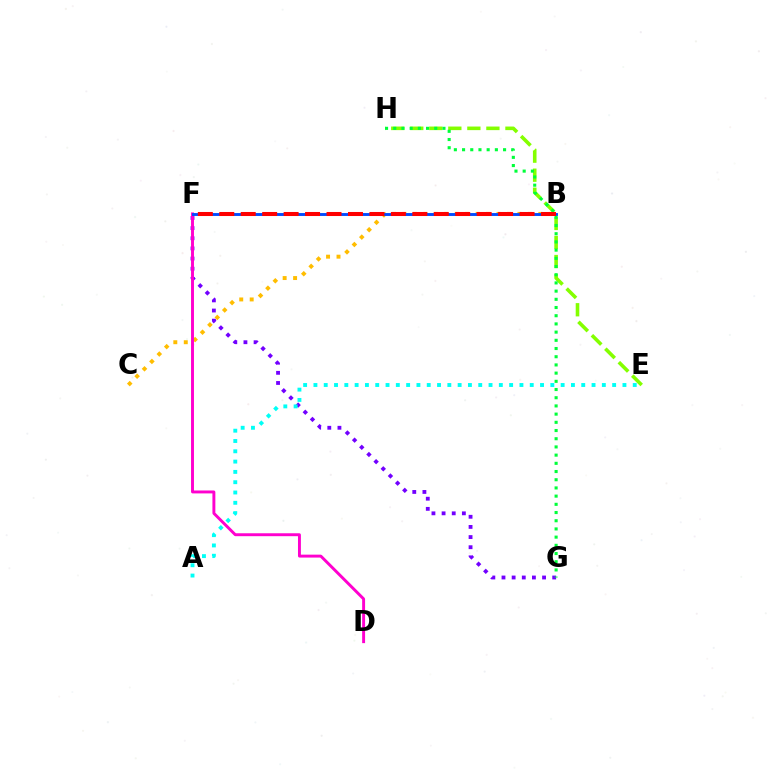{('E', 'H'): [{'color': '#84ff00', 'line_style': 'dashed', 'thickness': 2.59}], ('F', 'G'): [{'color': '#7200ff', 'line_style': 'dotted', 'thickness': 2.76}], ('B', 'C'): [{'color': '#ffbd00', 'line_style': 'dotted', 'thickness': 2.84}], ('D', 'F'): [{'color': '#ff00cf', 'line_style': 'solid', 'thickness': 2.11}], ('A', 'E'): [{'color': '#00fff6', 'line_style': 'dotted', 'thickness': 2.8}], ('B', 'F'): [{'color': '#004bff', 'line_style': 'solid', 'thickness': 2.08}, {'color': '#ff0000', 'line_style': 'dashed', 'thickness': 2.91}], ('G', 'H'): [{'color': '#00ff39', 'line_style': 'dotted', 'thickness': 2.23}]}